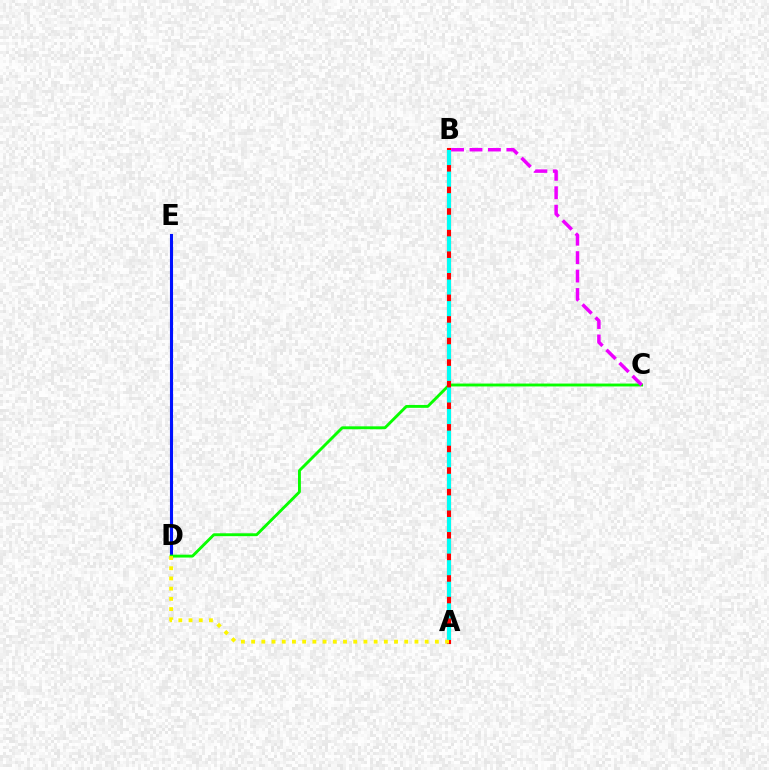{('D', 'E'): [{'color': '#0010ff', 'line_style': 'solid', 'thickness': 2.22}], ('C', 'D'): [{'color': '#08ff00', 'line_style': 'solid', 'thickness': 2.08}], ('A', 'B'): [{'color': '#ff0000', 'line_style': 'solid', 'thickness': 2.97}, {'color': '#00fff6', 'line_style': 'dashed', 'thickness': 2.93}], ('B', 'C'): [{'color': '#ee00ff', 'line_style': 'dashed', 'thickness': 2.5}], ('A', 'D'): [{'color': '#fcf500', 'line_style': 'dotted', 'thickness': 2.77}]}